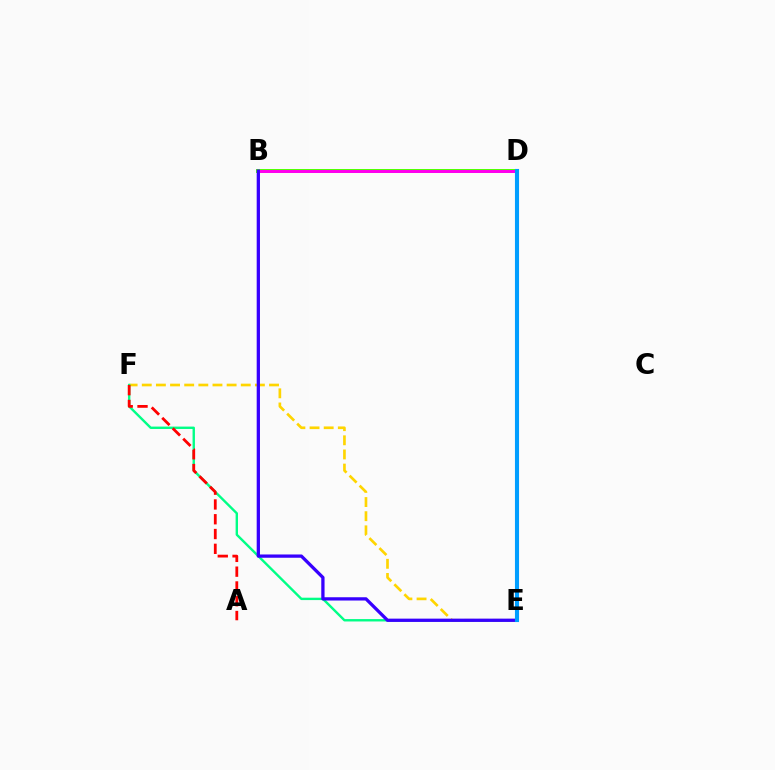{('E', 'F'): [{'color': '#ffd500', 'line_style': 'dashed', 'thickness': 1.92}, {'color': '#00ff86', 'line_style': 'solid', 'thickness': 1.72}], ('B', 'D'): [{'color': '#4fff00', 'line_style': 'solid', 'thickness': 2.85}, {'color': '#ff00ed', 'line_style': 'solid', 'thickness': 2.16}], ('A', 'F'): [{'color': '#ff0000', 'line_style': 'dashed', 'thickness': 2.01}], ('B', 'E'): [{'color': '#3700ff', 'line_style': 'solid', 'thickness': 2.36}], ('D', 'E'): [{'color': '#009eff', 'line_style': 'solid', 'thickness': 2.95}]}